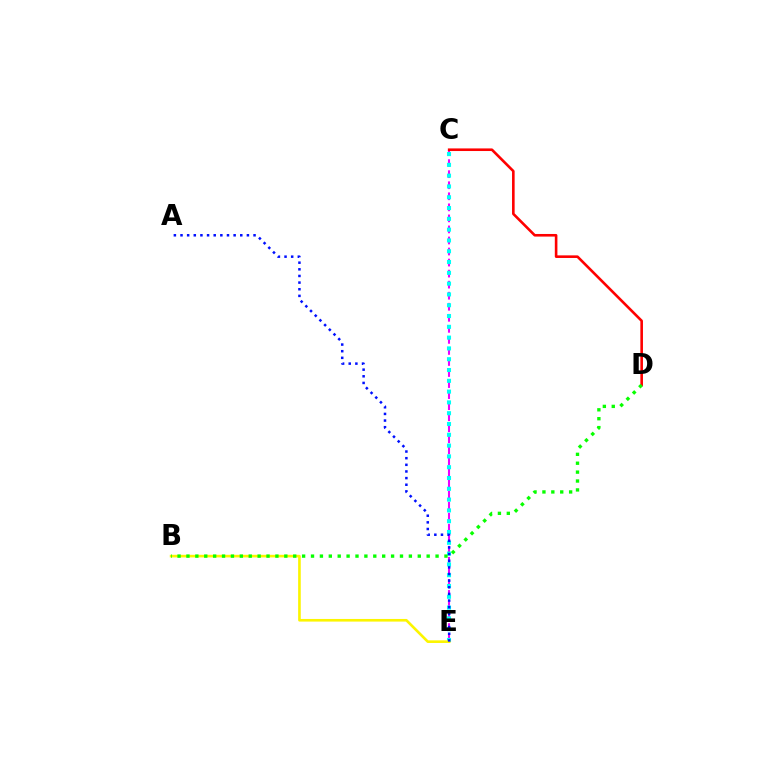{('C', 'E'): [{'color': '#ee00ff', 'line_style': 'dashed', 'thickness': 1.5}, {'color': '#00fff6', 'line_style': 'dotted', 'thickness': 2.93}], ('B', 'E'): [{'color': '#fcf500', 'line_style': 'solid', 'thickness': 1.9}], ('C', 'D'): [{'color': '#ff0000', 'line_style': 'solid', 'thickness': 1.88}], ('B', 'D'): [{'color': '#08ff00', 'line_style': 'dotted', 'thickness': 2.42}], ('A', 'E'): [{'color': '#0010ff', 'line_style': 'dotted', 'thickness': 1.8}]}